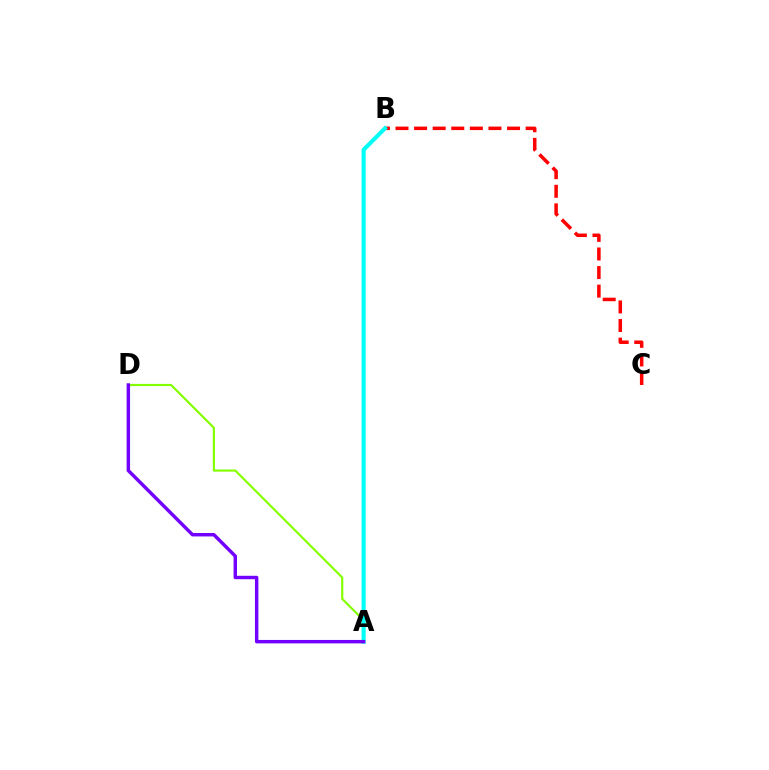{('B', 'C'): [{'color': '#ff0000', 'line_style': 'dashed', 'thickness': 2.53}], ('A', 'D'): [{'color': '#84ff00', 'line_style': 'solid', 'thickness': 1.56}, {'color': '#7200ff', 'line_style': 'solid', 'thickness': 2.47}], ('A', 'B'): [{'color': '#00fff6', 'line_style': 'solid', 'thickness': 2.96}]}